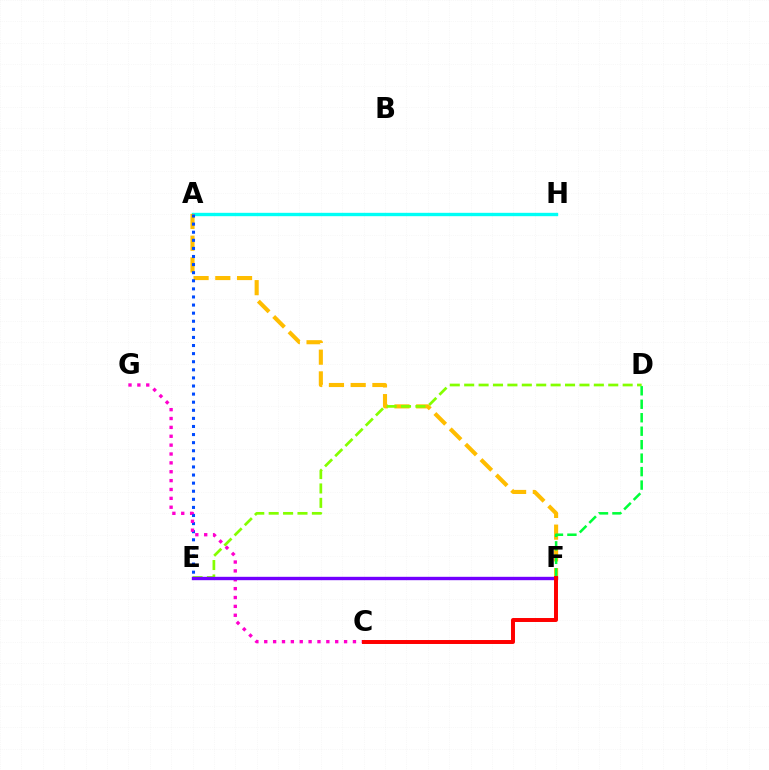{('A', 'H'): [{'color': '#00fff6', 'line_style': 'solid', 'thickness': 2.42}], ('A', 'F'): [{'color': '#ffbd00', 'line_style': 'dashed', 'thickness': 2.95}], ('D', 'E'): [{'color': '#84ff00', 'line_style': 'dashed', 'thickness': 1.96}], ('A', 'E'): [{'color': '#004bff', 'line_style': 'dotted', 'thickness': 2.2}], ('C', 'G'): [{'color': '#ff00cf', 'line_style': 'dotted', 'thickness': 2.41}], ('E', 'F'): [{'color': '#7200ff', 'line_style': 'solid', 'thickness': 2.43}], ('D', 'F'): [{'color': '#00ff39', 'line_style': 'dashed', 'thickness': 1.83}], ('C', 'F'): [{'color': '#ff0000', 'line_style': 'solid', 'thickness': 2.85}]}